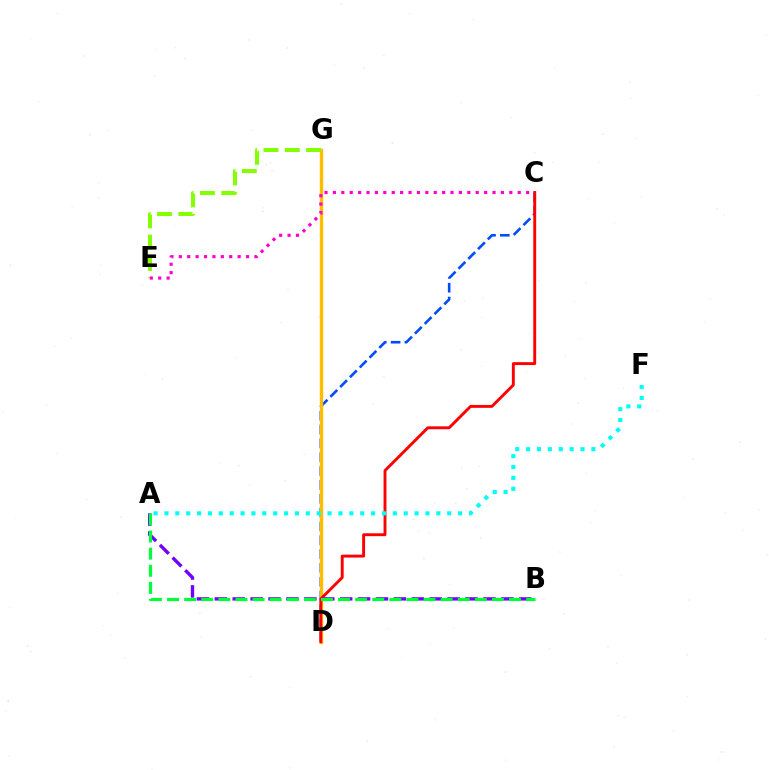{('C', 'D'): [{'color': '#004bff', 'line_style': 'dashed', 'thickness': 1.88}, {'color': '#ff0000', 'line_style': 'solid', 'thickness': 2.09}], ('D', 'G'): [{'color': '#ffbd00', 'line_style': 'solid', 'thickness': 2.45}], ('E', 'G'): [{'color': '#84ff00', 'line_style': 'dashed', 'thickness': 2.89}], ('C', 'E'): [{'color': '#ff00cf', 'line_style': 'dotted', 'thickness': 2.28}], ('A', 'B'): [{'color': '#7200ff', 'line_style': 'dashed', 'thickness': 2.43}, {'color': '#00ff39', 'line_style': 'dashed', 'thickness': 2.32}], ('A', 'F'): [{'color': '#00fff6', 'line_style': 'dotted', 'thickness': 2.96}]}